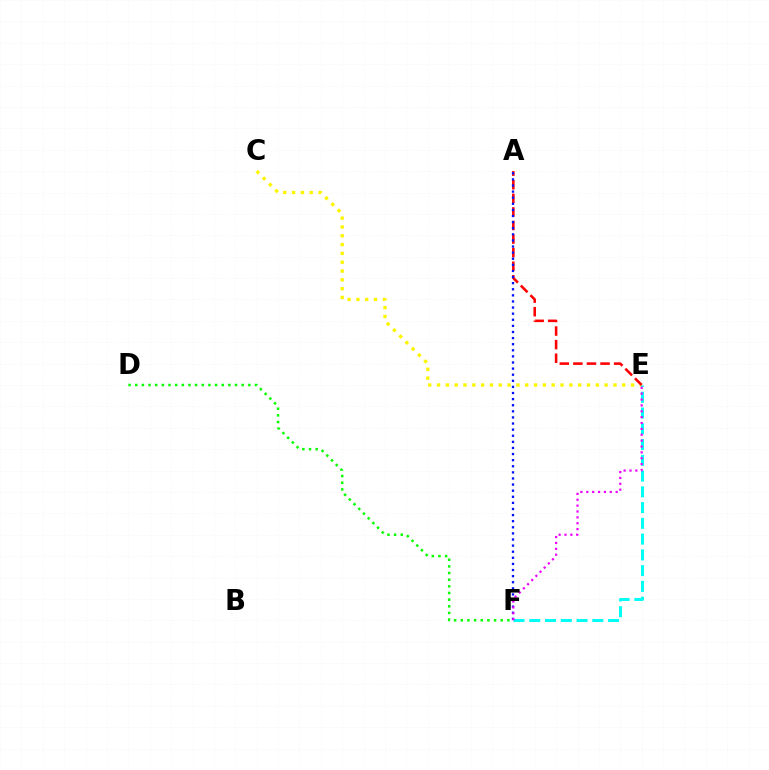{('C', 'E'): [{'color': '#fcf500', 'line_style': 'dotted', 'thickness': 2.4}], ('E', 'F'): [{'color': '#00fff6', 'line_style': 'dashed', 'thickness': 2.14}, {'color': '#ee00ff', 'line_style': 'dotted', 'thickness': 1.6}], ('A', 'E'): [{'color': '#ff0000', 'line_style': 'dashed', 'thickness': 1.84}], ('D', 'F'): [{'color': '#08ff00', 'line_style': 'dotted', 'thickness': 1.81}], ('A', 'F'): [{'color': '#0010ff', 'line_style': 'dotted', 'thickness': 1.66}]}